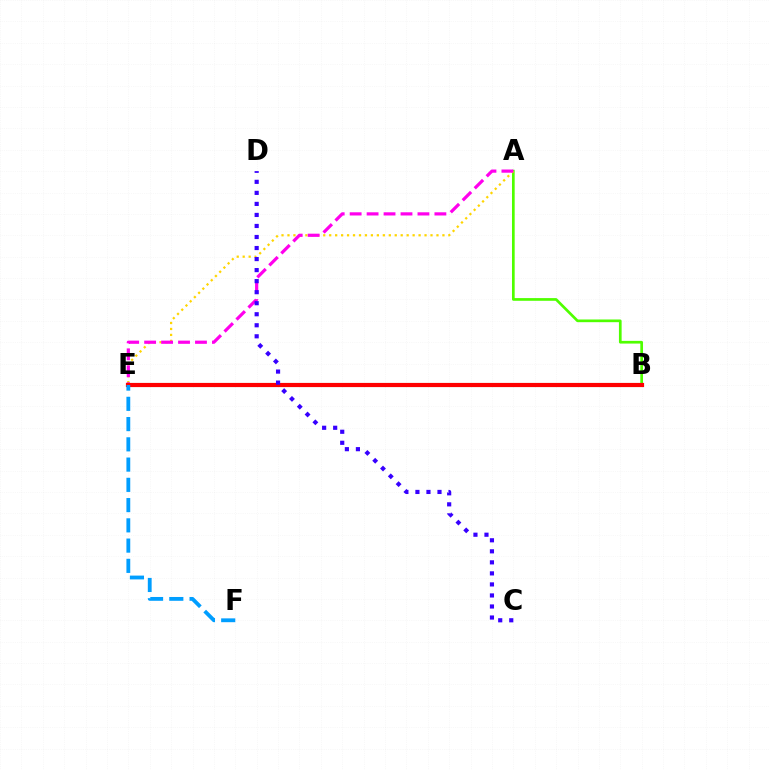{('A', 'B'): [{'color': '#4fff00', 'line_style': 'solid', 'thickness': 1.94}], ('A', 'E'): [{'color': '#ffd500', 'line_style': 'dotted', 'thickness': 1.62}, {'color': '#ff00ed', 'line_style': 'dashed', 'thickness': 2.3}], ('B', 'E'): [{'color': '#00ff86', 'line_style': 'solid', 'thickness': 2.91}, {'color': '#ff0000', 'line_style': 'solid', 'thickness': 3.0}], ('E', 'F'): [{'color': '#009eff', 'line_style': 'dashed', 'thickness': 2.75}], ('C', 'D'): [{'color': '#3700ff', 'line_style': 'dotted', 'thickness': 3.0}]}